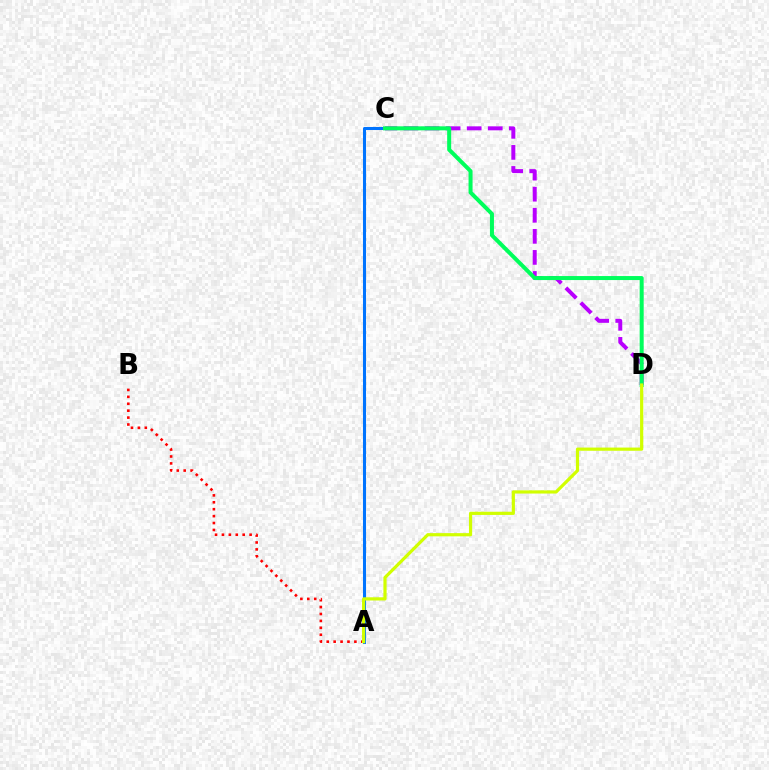{('A', 'B'): [{'color': '#ff0000', 'line_style': 'dotted', 'thickness': 1.88}], ('C', 'D'): [{'color': '#b900ff', 'line_style': 'dashed', 'thickness': 2.86}, {'color': '#00ff5c', 'line_style': 'solid', 'thickness': 2.89}], ('A', 'C'): [{'color': '#0074ff', 'line_style': 'solid', 'thickness': 2.19}], ('A', 'D'): [{'color': '#d1ff00', 'line_style': 'solid', 'thickness': 2.3}]}